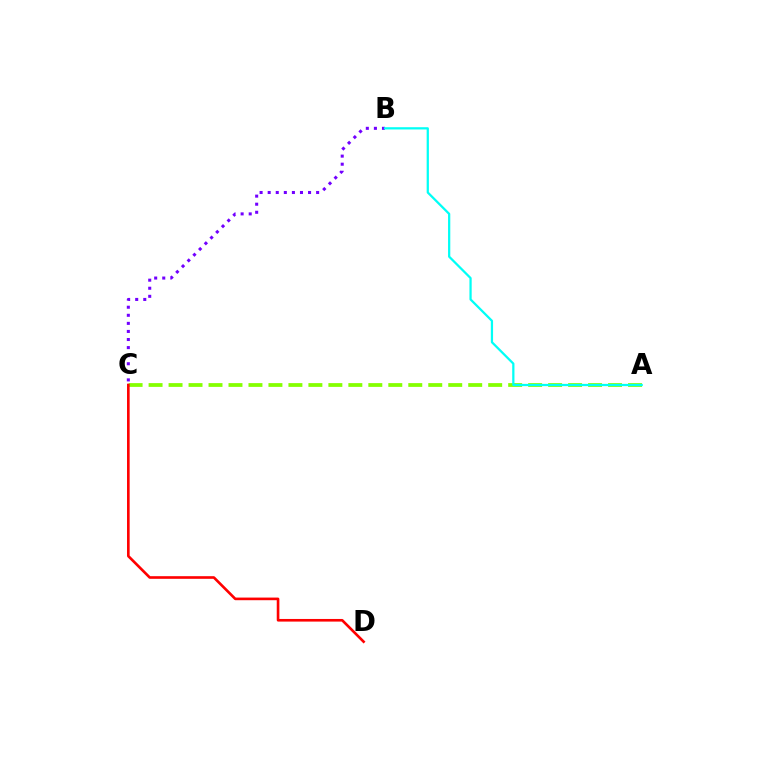{('A', 'C'): [{'color': '#84ff00', 'line_style': 'dashed', 'thickness': 2.71}], ('B', 'C'): [{'color': '#7200ff', 'line_style': 'dotted', 'thickness': 2.19}], ('C', 'D'): [{'color': '#ff0000', 'line_style': 'solid', 'thickness': 1.9}], ('A', 'B'): [{'color': '#00fff6', 'line_style': 'solid', 'thickness': 1.62}]}